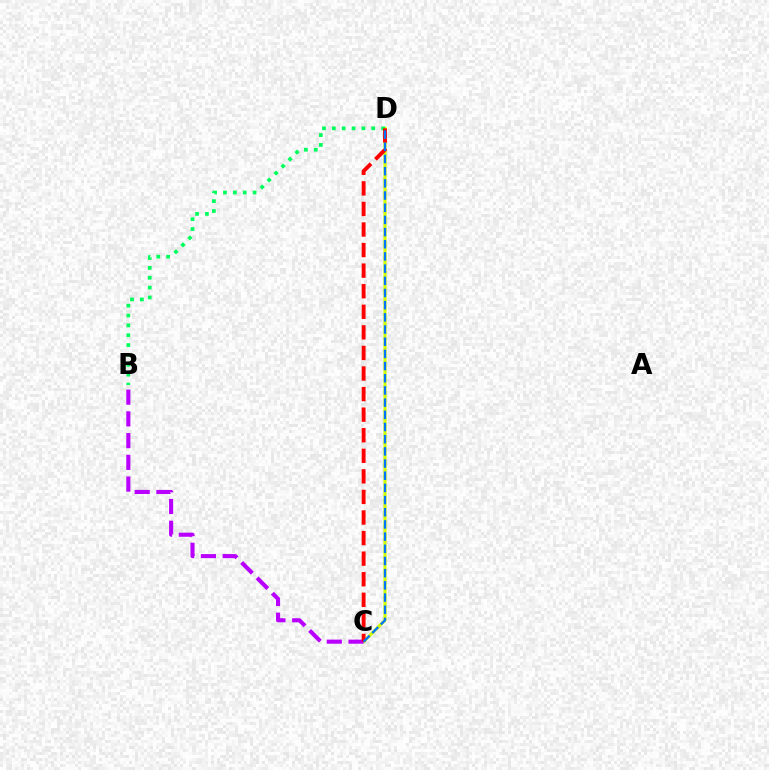{('C', 'D'): [{'color': '#d1ff00', 'line_style': 'solid', 'thickness': 2.26}, {'color': '#ff0000', 'line_style': 'dashed', 'thickness': 2.79}, {'color': '#0074ff', 'line_style': 'dashed', 'thickness': 1.65}], ('B', 'C'): [{'color': '#b900ff', 'line_style': 'dashed', 'thickness': 2.95}], ('B', 'D'): [{'color': '#00ff5c', 'line_style': 'dotted', 'thickness': 2.68}]}